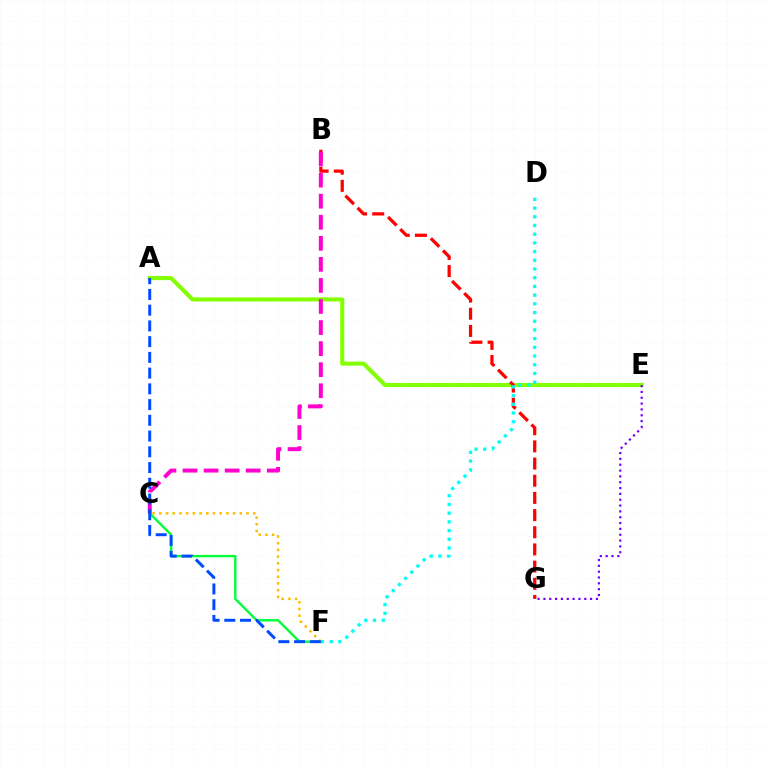{('A', 'E'): [{'color': '#84ff00', 'line_style': 'solid', 'thickness': 2.94}], ('B', 'G'): [{'color': '#ff0000', 'line_style': 'dashed', 'thickness': 2.33}], ('D', 'F'): [{'color': '#00fff6', 'line_style': 'dotted', 'thickness': 2.36}], ('E', 'G'): [{'color': '#7200ff', 'line_style': 'dotted', 'thickness': 1.58}], ('B', 'C'): [{'color': '#ff00cf', 'line_style': 'dashed', 'thickness': 2.86}], ('C', 'F'): [{'color': '#00ff39', 'line_style': 'solid', 'thickness': 1.71}, {'color': '#ffbd00', 'line_style': 'dotted', 'thickness': 1.82}], ('A', 'F'): [{'color': '#004bff', 'line_style': 'dashed', 'thickness': 2.14}]}